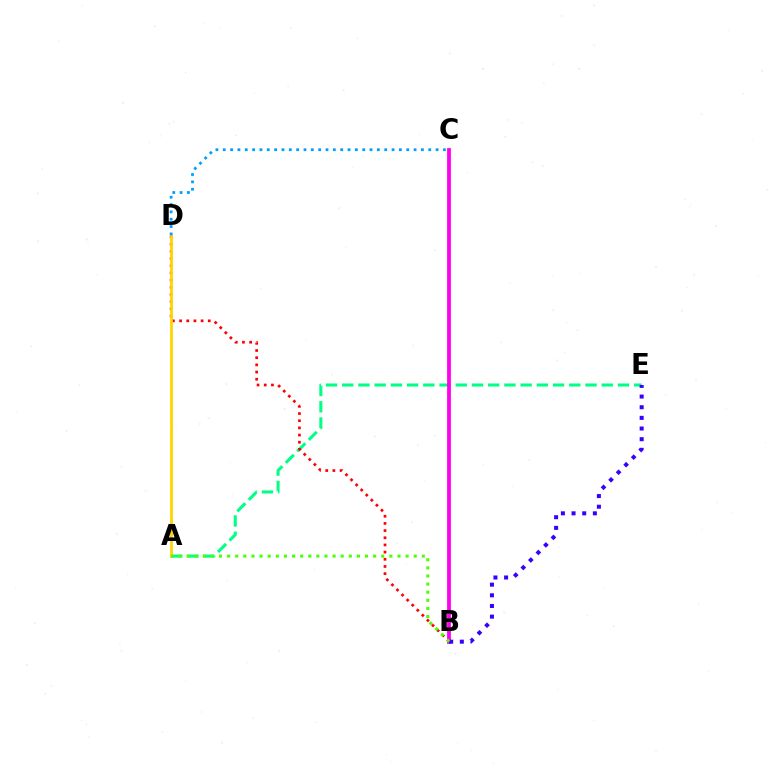{('A', 'E'): [{'color': '#00ff86', 'line_style': 'dashed', 'thickness': 2.2}], ('B', 'D'): [{'color': '#ff0000', 'line_style': 'dotted', 'thickness': 1.95}], ('B', 'C'): [{'color': '#ff00ed', 'line_style': 'solid', 'thickness': 2.73}], ('A', 'D'): [{'color': '#ffd500', 'line_style': 'solid', 'thickness': 2.01}], ('B', 'E'): [{'color': '#3700ff', 'line_style': 'dotted', 'thickness': 2.9}], ('C', 'D'): [{'color': '#009eff', 'line_style': 'dotted', 'thickness': 1.99}], ('A', 'B'): [{'color': '#4fff00', 'line_style': 'dotted', 'thickness': 2.2}]}